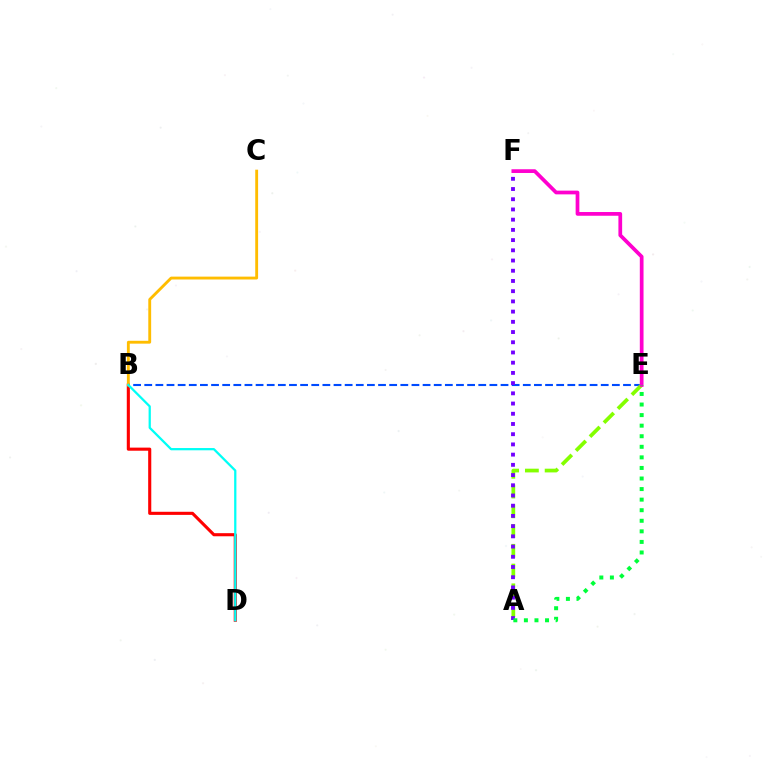{('B', 'E'): [{'color': '#004bff', 'line_style': 'dashed', 'thickness': 1.51}], ('A', 'E'): [{'color': '#84ff00', 'line_style': 'dashed', 'thickness': 2.68}, {'color': '#00ff39', 'line_style': 'dotted', 'thickness': 2.87}], ('E', 'F'): [{'color': '#ff00cf', 'line_style': 'solid', 'thickness': 2.68}], ('A', 'F'): [{'color': '#7200ff', 'line_style': 'dotted', 'thickness': 2.78}], ('B', 'D'): [{'color': '#ff0000', 'line_style': 'solid', 'thickness': 2.23}, {'color': '#00fff6', 'line_style': 'solid', 'thickness': 1.63}], ('B', 'C'): [{'color': '#ffbd00', 'line_style': 'solid', 'thickness': 2.06}]}